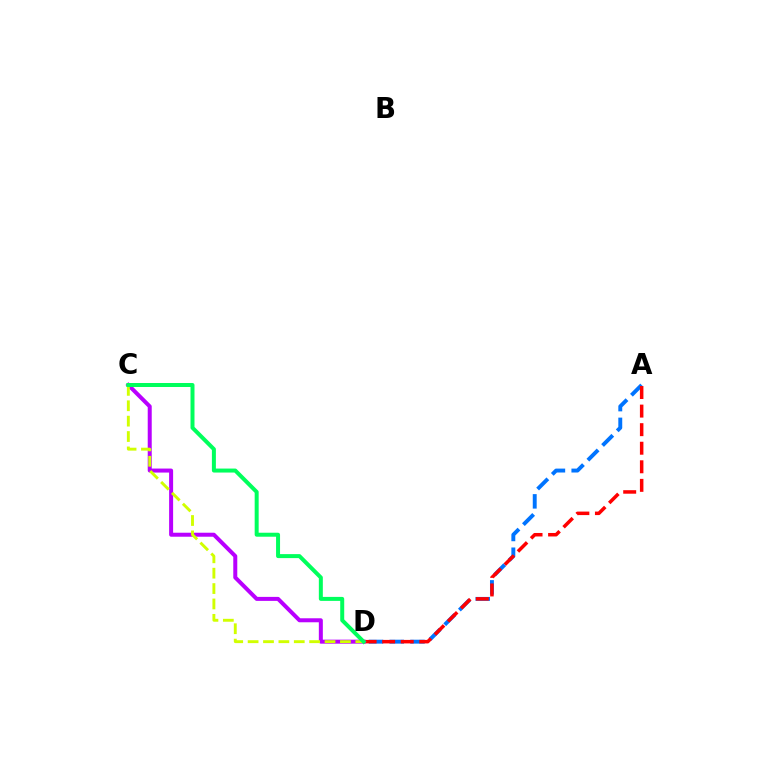{('A', 'D'): [{'color': '#0074ff', 'line_style': 'dashed', 'thickness': 2.82}, {'color': '#ff0000', 'line_style': 'dashed', 'thickness': 2.52}], ('C', 'D'): [{'color': '#b900ff', 'line_style': 'solid', 'thickness': 2.88}, {'color': '#d1ff00', 'line_style': 'dashed', 'thickness': 2.09}, {'color': '#00ff5c', 'line_style': 'solid', 'thickness': 2.87}]}